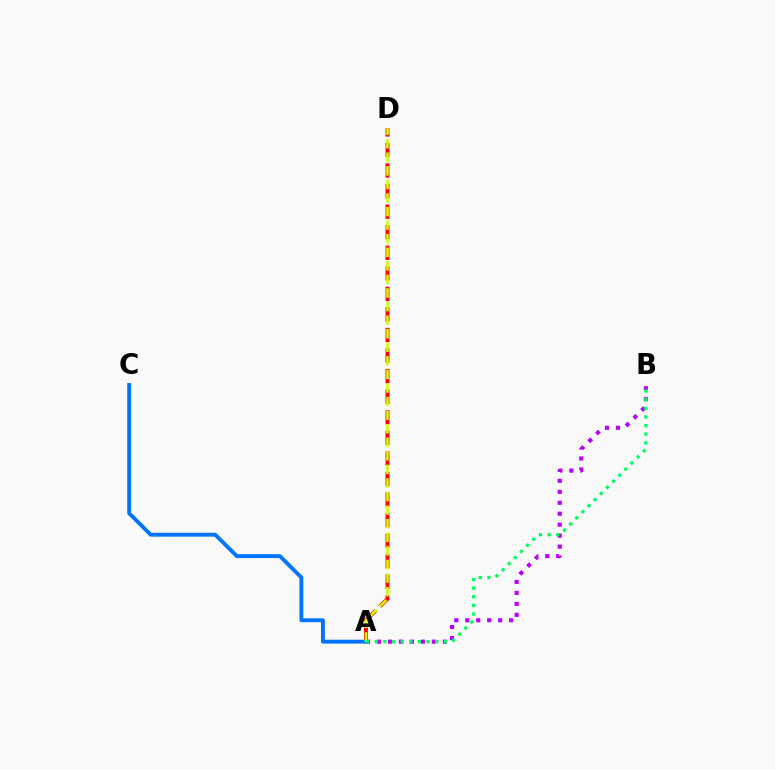{('A', 'D'): [{'color': '#ff0000', 'line_style': 'dashed', 'thickness': 2.79}, {'color': '#d1ff00', 'line_style': 'dashed', 'thickness': 1.84}], ('A', 'C'): [{'color': '#0074ff', 'line_style': 'solid', 'thickness': 2.79}], ('A', 'B'): [{'color': '#b900ff', 'line_style': 'dotted', 'thickness': 2.98}, {'color': '#00ff5c', 'line_style': 'dotted', 'thickness': 2.35}]}